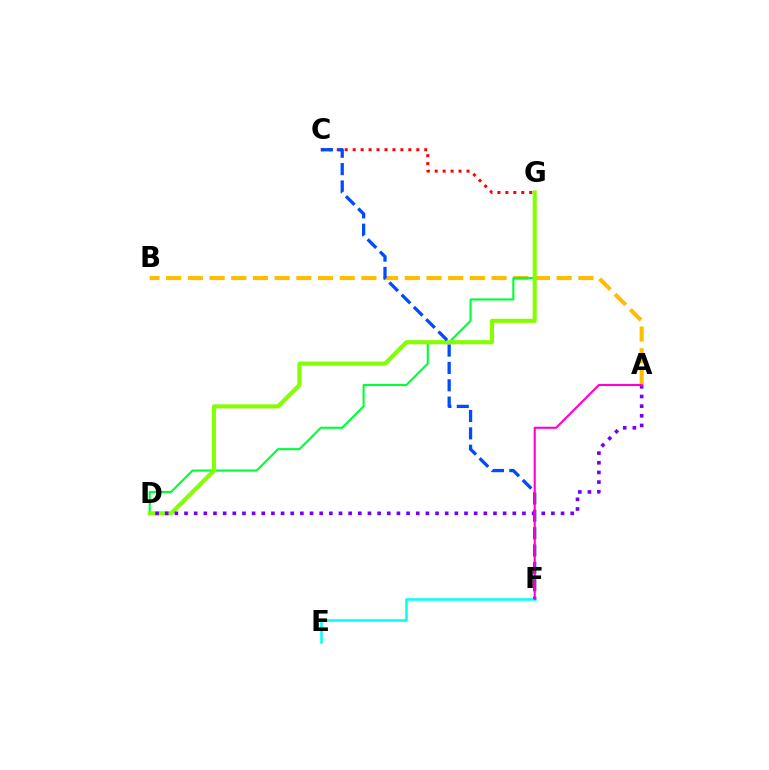{('A', 'B'): [{'color': '#ffbd00', 'line_style': 'dashed', 'thickness': 2.95}], ('D', 'G'): [{'color': '#00ff39', 'line_style': 'solid', 'thickness': 1.53}, {'color': '#84ff00', 'line_style': 'solid', 'thickness': 2.96}], ('C', 'G'): [{'color': '#ff0000', 'line_style': 'dotted', 'thickness': 2.16}], ('E', 'F'): [{'color': '#00fff6', 'line_style': 'solid', 'thickness': 1.82}], ('A', 'D'): [{'color': '#7200ff', 'line_style': 'dotted', 'thickness': 2.62}], ('C', 'F'): [{'color': '#004bff', 'line_style': 'dashed', 'thickness': 2.36}], ('A', 'F'): [{'color': '#ff00cf', 'line_style': 'solid', 'thickness': 1.52}]}